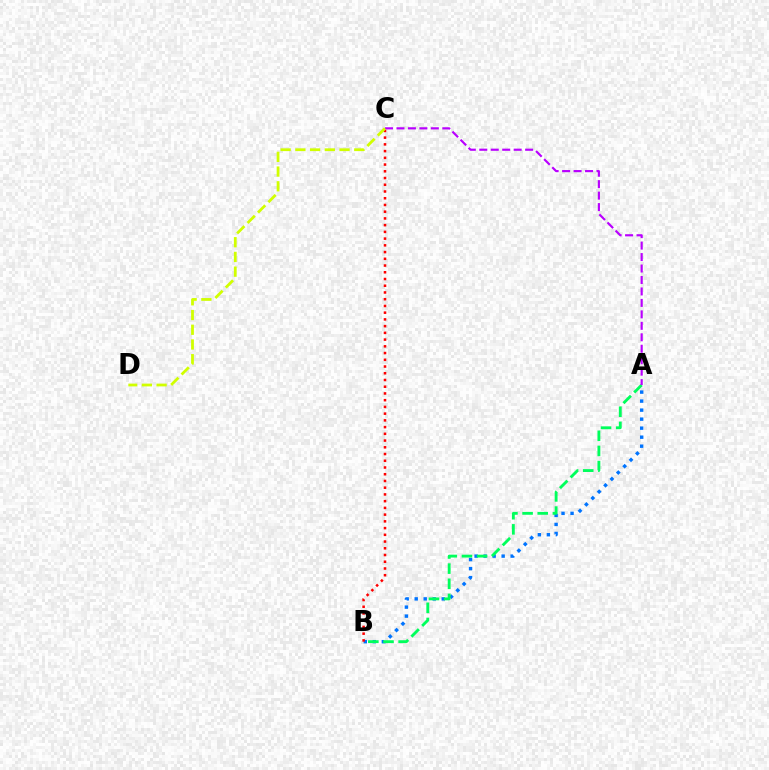{('A', 'B'): [{'color': '#0074ff', 'line_style': 'dotted', 'thickness': 2.45}, {'color': '#00ff5c', 'line_style': 'dashed', 'thickness': 2.06}], ('A', 'C'): [{'color': '#b900ff', 'line_style': 'dashed', 'thickness': 1.56}], ('B', 'C'): [{'color': '#ff0000', 'line_style': 'dotted', 'thickness': 1.83}], ('C', 'D'): [{'color': '#d1ff00', 'line_style': 'dashed', 'thickness': 2.0}]}